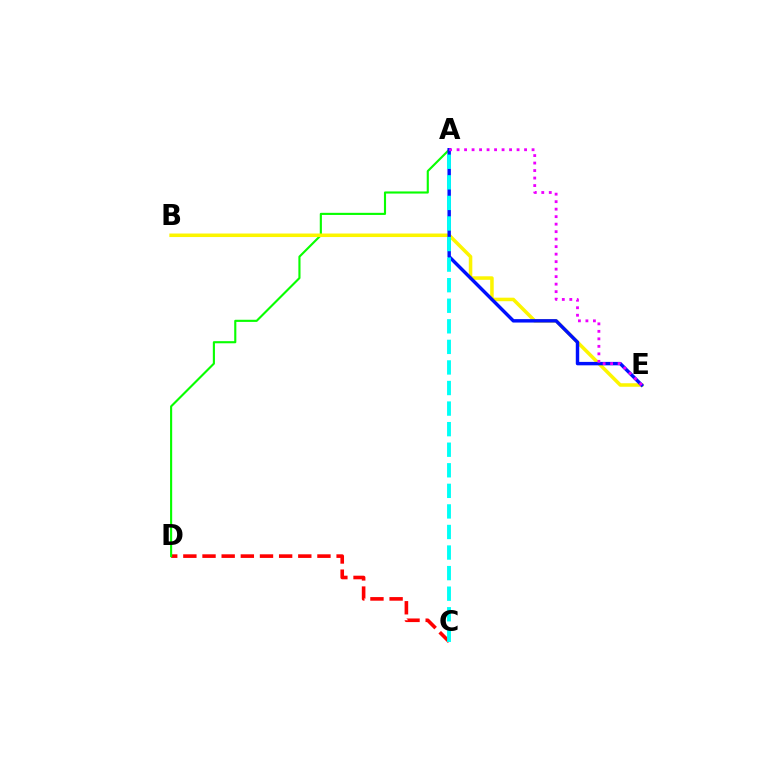{('C', 'D'): [{'color': '#ff0000', 'line_style': 'dashed', 'thickness': 2.6}], ('A', 'D'): [{'color': '#08ff00', 'line_style': 'solid', 'thickness': 1.53}], ('B', 'E'): [{'color': '#fcf500', 'line_style': 'solid', 'thickness': 2.54}], ('A', 'E'): [{'color': '#0010ff', 'line_style': 'solid', 'thickness': 2.47}, {'color': '#ee00ff', 'line_style': 'dotted', 'thickness': 2.04}], ('A', 'C'): [{'color': '#00fff6', 'line_style': 'dashed', 'thickness': 2.79}]}